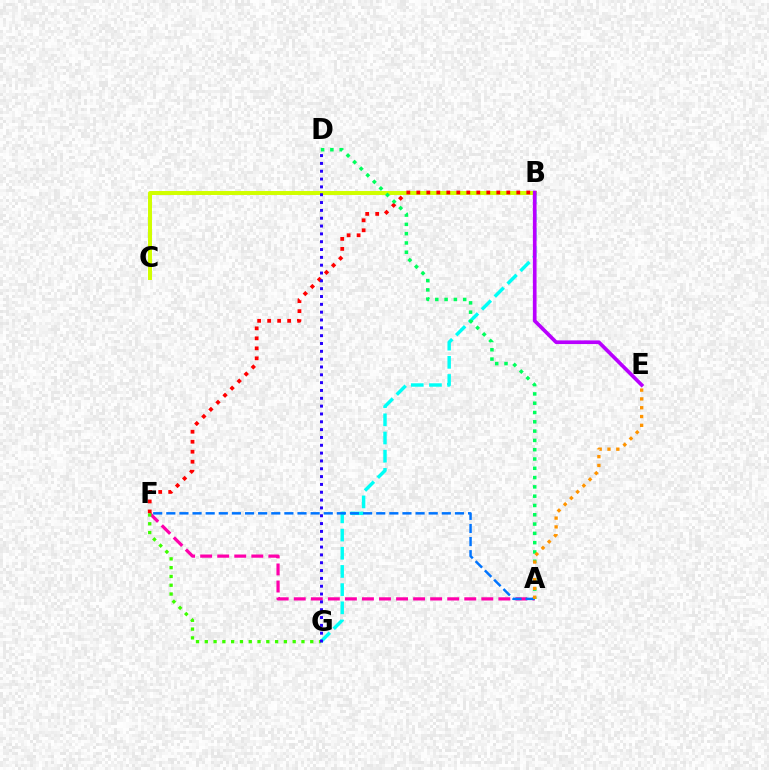{('B', 'C'): [{'color': '#d1ff00', 'line_style': 'solid', 'thickness': 2.86}], ('B', 'G'): [{'color': '#00fff6', 'line_style': 'dashed', 'thickness': 2.47}], ('A', 'F'): [{'color': '#ff00ac', 'line_style': 'dashed', 'thickness': 2.32}, {'color': '#0074ff', 'line_style': 'dashed', 'thickness': 1.78}], ('B', 'F'): [{'color': '#ff0000', 'line_style': 'dotted', 'thickness': 2.72}], ('F', 'G'): [{'color': '#3dff00', 'line_style': 'dotted', 'thickness': 2.39}], ('D', 'G'): [{'color': '#2500ff', 'line_style': 'dotted', 'thickness': 2.13}], ('A', 'D'): [{'color': '#00ff5c', 'line_style': 'dotted', 'thickness': 2.53}], ('A', 'E'): [{'color': '#ff9400', 'line_style': 'dotted', 'thickness': 2.39}], ('B', 'E'): [{'color': '#b900ff', 'line_style': 'solid', 'thickness': 2.64}]}